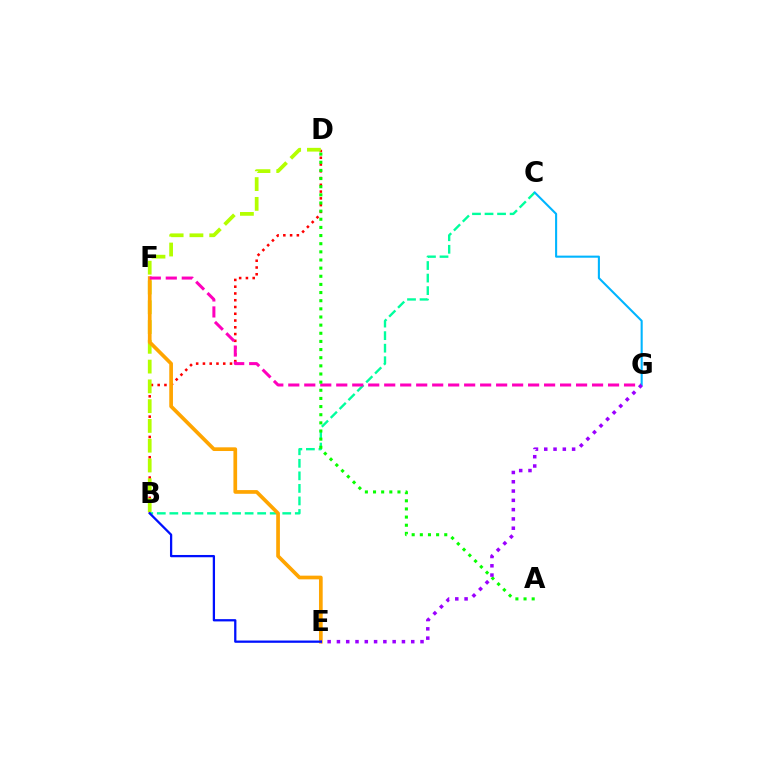{('B', 'D'): [{'color': '#ff0000', 'line_style': 'dotted', 'thickness': 1.84}, {'color': '#b3ff00', 'line_style': 'dashed', 'thickness': 2.69}], ('B', 'C'): [{'color': '#00ff9d', 'line_style': 'dashed', 'thickness': 1.7}], ('E', 'F'): [{'color': '#ffa500', 'line_style': 'solid', 'thickness': 2.66}], ('F', 'G'): [{'color': '#ff00bd', 'line_style': 'dashed', 'thickness': 2.17}], ('C', 'G'): [{'color': '#00b5ff', 'line_style': 'solid', 'thickness': 1.51}], ('A', 'D'): [{'color': '#08ff00', 'line_style': 'dotted', 'thickness': 2.21}], ('E', 'G'): [{'color': '#9b00ff', 'line_style': 'dotted', 'thickness': 2.52}], ('B', 'E'): [{'color': '#0010ff', 'line_style': 'solid', 'thickness': 1.64}]}